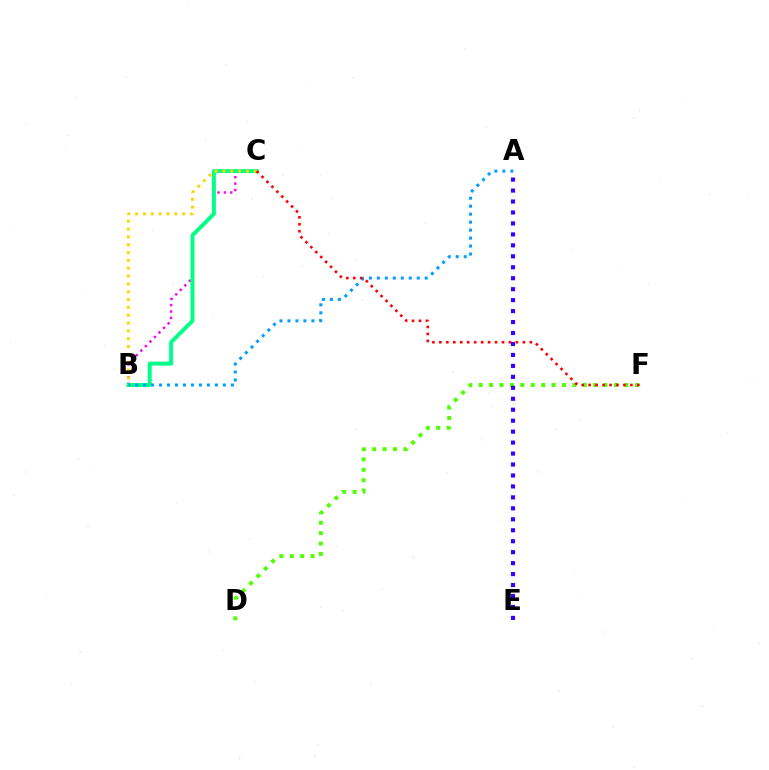{('B', 'C'): [{'color': '#ff00ed', 'line_style': 'dotted', 'thickness': 1.75}, {'color': '#00ff86', 'line_style': 'solid', 'thickness': 2.84}, {'color': '#ffd500', 'line_style': 'dotted', 'thickness': 2.13}], ('D', 'F'): [{'color': '#4fff00', 'line_style': 'dotted', 'thickness': 2.83}], ('A', 'B'): [{'color': '#009eff', 'line_style': 'dotted', 'thickness': 2.17}], ('C', 'F'): [{'color': '#ff0000', 'line_style': 'dotted', 'thickness': 1.89}], ('A', 'E'): [{'color': '#3700ff', 'line_style': 'dotted', 'thickness': 2.98}]}